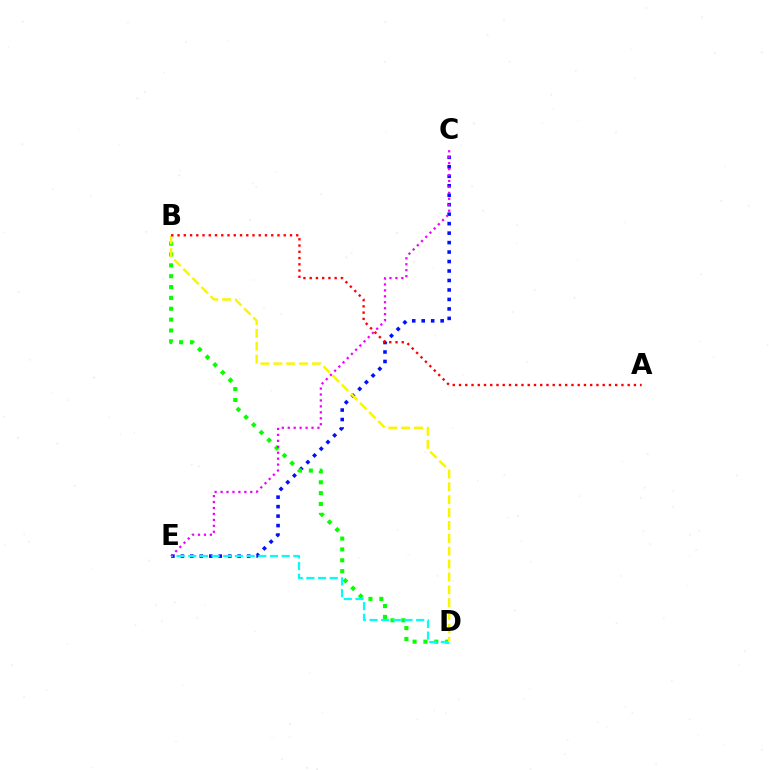{('C', 'E'): [{'color': '#0010ff', 'line_style': 'dotted', 'thickness': 2.57}, {'color': '#ee00ff', 'line_style': 'dotted', 'thickness': 1.61}], ('B', 'D'): [{'color': '#08ff00', 'line_style': 'dotted', 'thickness': 2.95}, {'color': '#fcf500', 'line_style': 'dashed', 'thickness': 1.75}], ('D', 'E'): [{'color': '#00fff6', 'line_style': 'dashed', 'thickness': 1.59}], ('A', 'B'): [{'color': '#ff0000', 'line_style': 'dotted', 'thickness': 1.7}]}